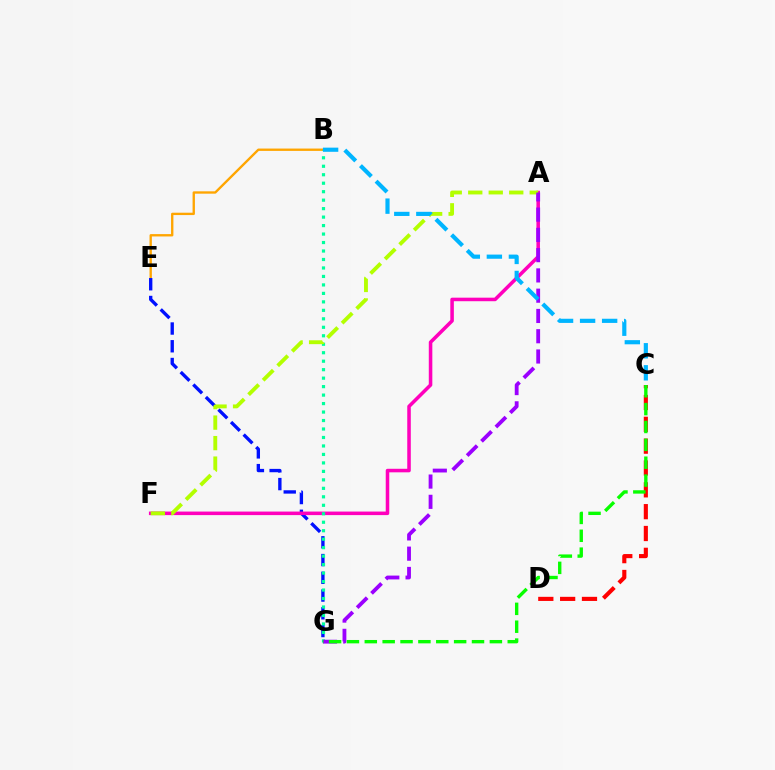{('B', 'E'): [{'color': '#ffa500', 'line_style': 'solid', 'thickness': 1.69}], ('E', 'G'): [{'color': '#0010ff', 'line_style': 'dashed', 'thickness': 2.41}], ('A', 'F'): [{'color': '#ff00bd', 'line_style': 'solid', 'thickness': 2.55}, {'color': '#b3ff00', 'line_style': 'dashed', 'thickness': 2.79}], ('B', 'G'): [{'color': '#00ff9d', 'line_style': 'dotted', 'thickness': 2.3}], ('A', 'G'): [{'color': '#9b00ff', 'line_style': 'dashed', 'thickness': 2.75}], ('B', 'C'): [{'color': '#00b5ff', 'line_style': 'dashed', 'thickness': 2.99}], ('C', 'D'): [{'color': '#ff0000', 'line_style': 'dashed', 'thickness': 2.97}], ('C', 'G'): [{'color': '#08ff00', 'line_style': 'dashed', 'thickness': 2.43}]}